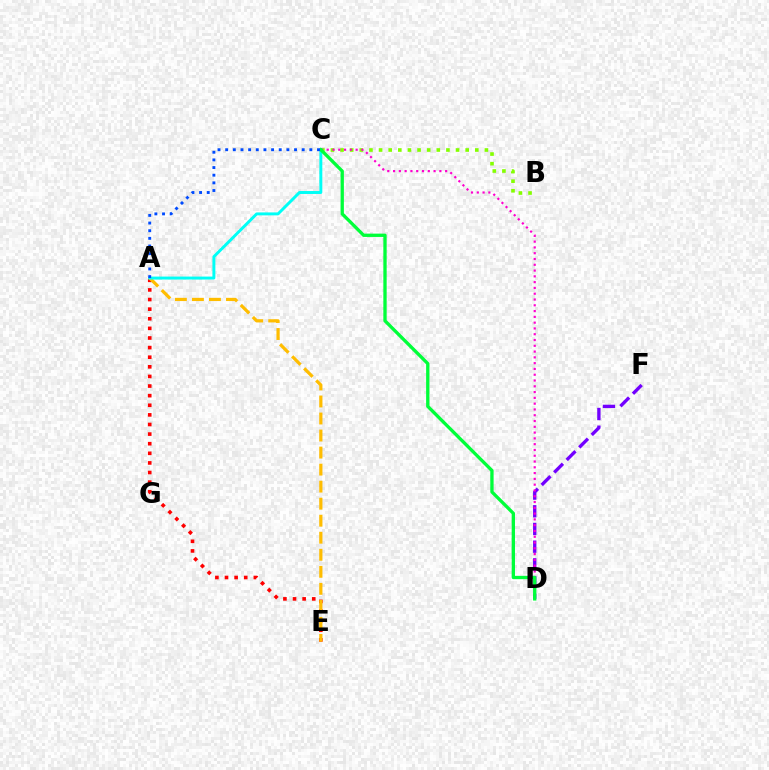{('B', 'C'): [{'color': '#84ff00', 'line_style': 'dotted', 'thickness': 2.61}], ('A', 'E'): [{'color': '#ff0000', 'line_style': 'dotted', 'thickness': 2.61}, {'color': '#ffbd00', 'line_style': 'dashed', 'thickness': 2.31}], ('D', 'F'): [{'color': '#7200ff', 'line_style': 'dashed', 'thickness': 2.4}], ('A', 'C'): [{'color': '#00fff6', 'line_style': 'solid', 'thickness': 2.12}, {'color': '#004bff', 'line_style': 'dotted', 'thickness': 2.08}], ('C', 'D'): [{'color': '#ff00cf', 'line_style': 'dotted', 'thickness': 1.57}, {'color': '#00ff39', 'line_style': 'solid', 'thickness': 2.39}]}